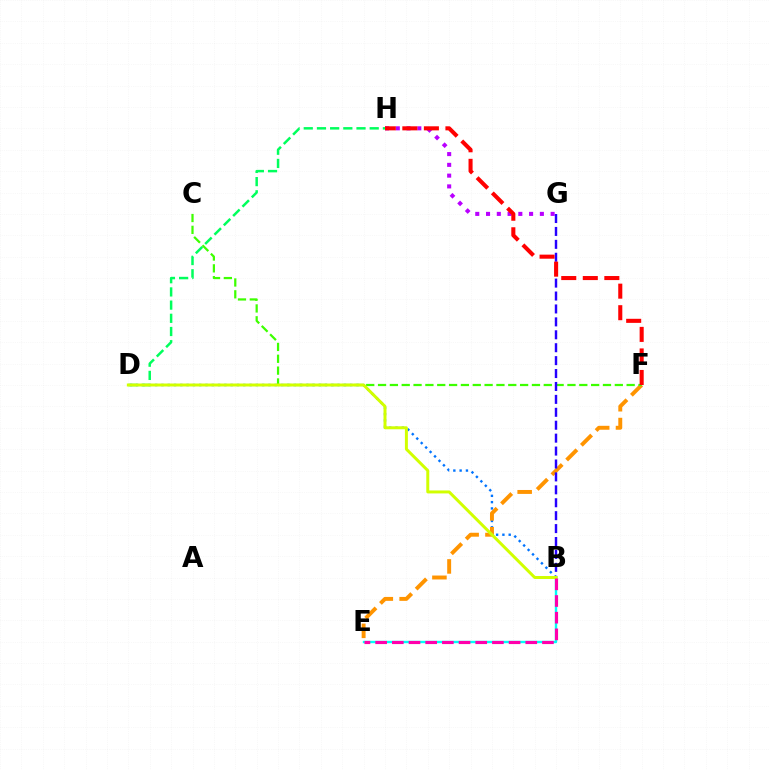{('G', 'H'): [{'color': '#b900ff', 'line_style': 'dotted', 'thickness': 2.93}], ('B', 'D'): [{'color': '#0074ff', 'line_style': 'dotted', 'thickness': 1.71}, {'color': '#d1ff00', 'line_style': 'solid', 'thickness': 2.14}], ('E', 'F'): [{'color': '#ff9400', 'line_style': 'dashed', 'thickness': 2.83}], ('C', 'F'): [{'color': '#3dff00', 'line_style': 'dashed', 'thickness': 1.61}], ('B', 'G'): [{'color': '#2500ff', 'line_style': 'dashed', 'thickness': 1.76}], ('D', 'H'): [{'color': '#00ff5c', 'line_style': 'dashed', 'thickness': 1.79}], ('B', 'E'): [{'color': '#00fff6', 'line_style': 'solid', 'thickness': 1.73}, {'color': '#ff00ac', 'line_style': 'dashed', 'thickness': 2.27}], ('F', 'H'): [{'color': '#ff0000', 'line_style': 'dashed', 'thickness': 2.93}]}